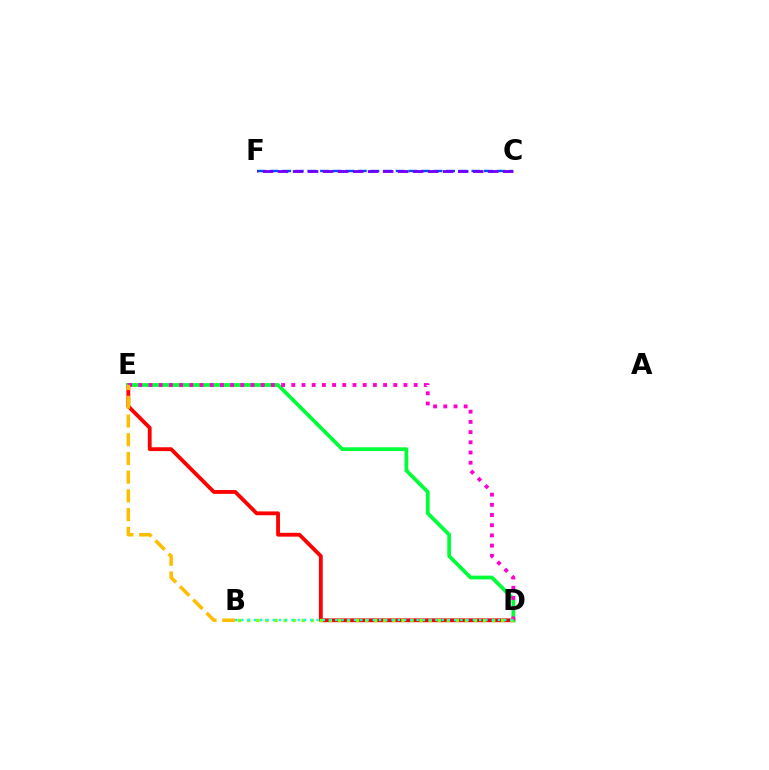{('D', 'E'): [{'color': '#ff0000', 'line_style': 'solid', 'thickness': 2.75}, {'color': '#00ff39', 'line_style': 'solid', 'thickness': 2.71}, {'color': '#ff00cf', 'line_style': 'dotted', 'thickness': 2.77}], ('C', 'F'): [{'color': '#004bff', 'line_style': 'dashed', 'thickness': 1.71}, {'color': '#7200ff', 'line_style': 'dashed', 'thickness': 2.04}], ('B', 'D'): [{'color': '#84ff00', 'line_style': 'dotted', 'thickness': 2.46}, {'color': '#00fff6', 'line_style': 'dotted', 'thickness': 1.7}], ('B', 'E'): [{'color': '#ffbd00', 'line_style': 'dashed', 'thickness': 2.54}]}